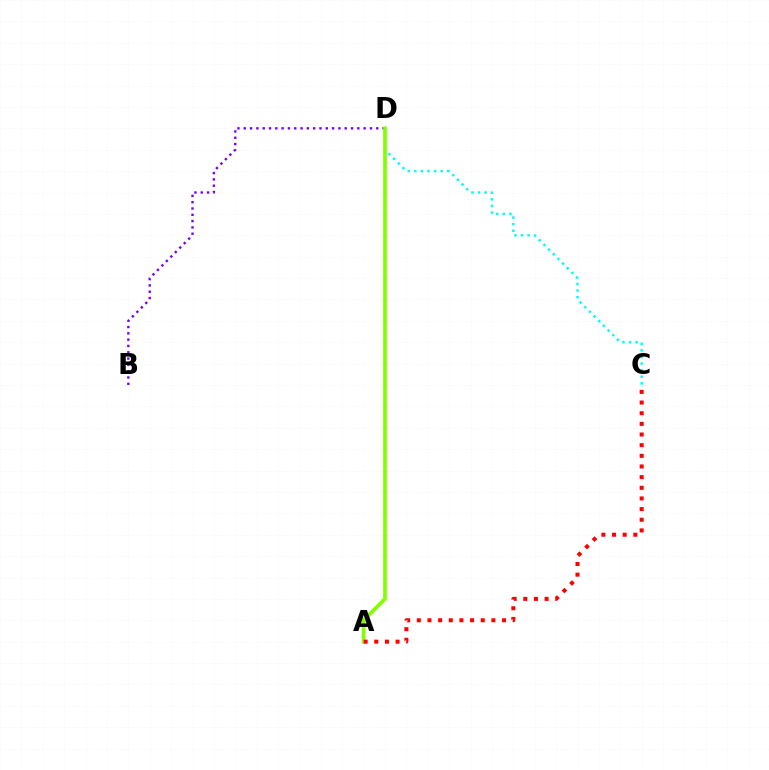{('B', 'D'): [{'color': '#7200ff', 'line_style': 'dotted', 'thickness': 1.71}], ('C', 'D'): [{'color': '#00fff6', 'line_style': 'dotted', 'thickness': 1.79}], ('A', 'D'): [{'color': '#84ff00', 'line_style': 'solid', 'thickness': 2.68}], ('A', 'C'): [{'color': '#ff0000', 'line_style': 'dotted', 'thickness': 2.89}]}